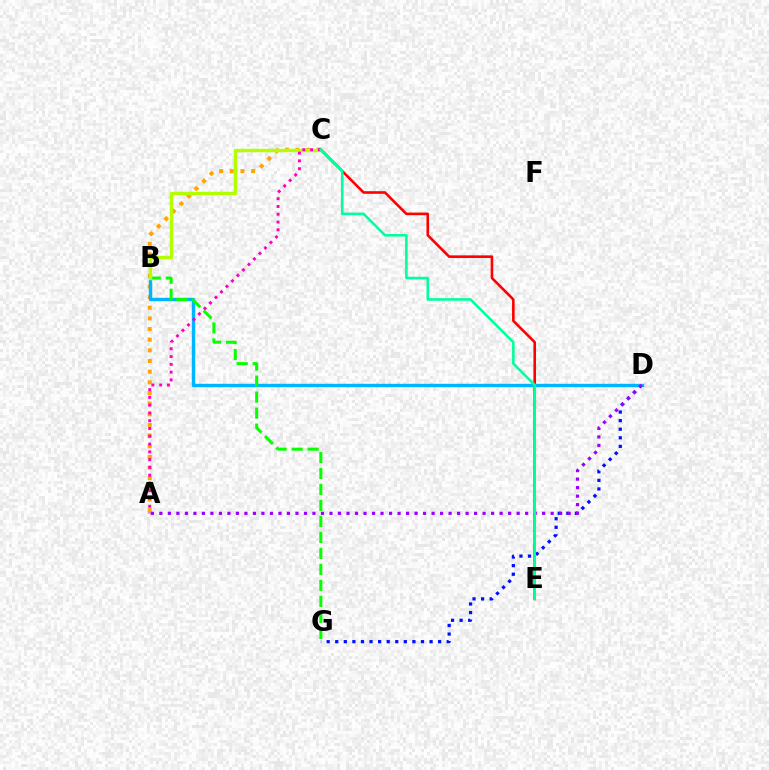{('C', 'E'): [{'color': '#ff0000', 'line_style': 'solid', 'thickness': 1.88}, {'color': '#00ff9d', 'line_style': 'solid', 'thickness': 1.85}], ('D', 'G'): [{'color': '#0010ff', 'line_style': 'dotted', 'thickness': 2.33}], ('A', 'C'): [{'color': '#ffa500', 'line_style': 'dotted', 'thickness': 2.89}, {'color': '#ff00bd', 'line_style': 'dotted', 'thickness': 2.11}], ('B', 'D'): [{'color': '#00b5ff', 'line_style': 'solid', 'thickness': 2.45}], ('B', 'G'): [{'color': '#08ff00', 'line_style': 'dashed', 'thickness': 2.17}], ('B', 'C'): [{'color': '#b3ff00', 'line_style': 'solid', 'thickness': 2.46}], ('A', 'D'): [{'color': '#9b00ff', 'line_style': 'dotted', 'thickness': 2.31}]}